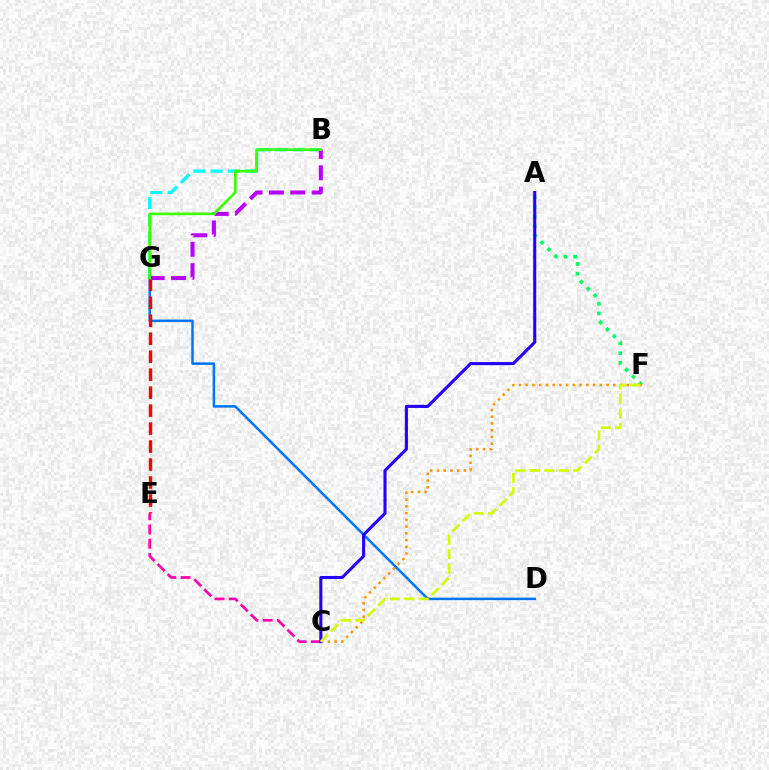{('B', 'G'): [{'color': '#00fff6', 'line_style': 'dashed', 'thickness': 2.34}, {'color': '#b900ff', 'line_style': 'dashed', 'thickness': 2.9}, {'color': '#3dff00', 'line_style': 'solid', 'thickness': 1.95}], ('D', 'G'): [{'color': '#0074ff', 'line_style': 'solid', 'thickness': 1.81}], ('A', 'F'): [{'color': '#00ff5c', 'line_style': 'dotted', 'thickness': 2.64}], ('E', 'G'): [{'color': '#ff0000', 'line_style': 'dashed', 'thickness': 2.44}], ('C', 'F'): [{'color': '#ff9400', 'line_style': 'dotted', 'thickness': 1.83}, {'color': '#d1ff00', 'line_style': 'dashed', 'thickness': 1.96}], ('C', 'E'): [{'color': '#ff00ac', 'line_style': 'dashed', 'thickness': 1.94}], ('A', 'C'): [{'color': '#2500ff', 'line_style': 'solid', 'thickness': 2.22}]}